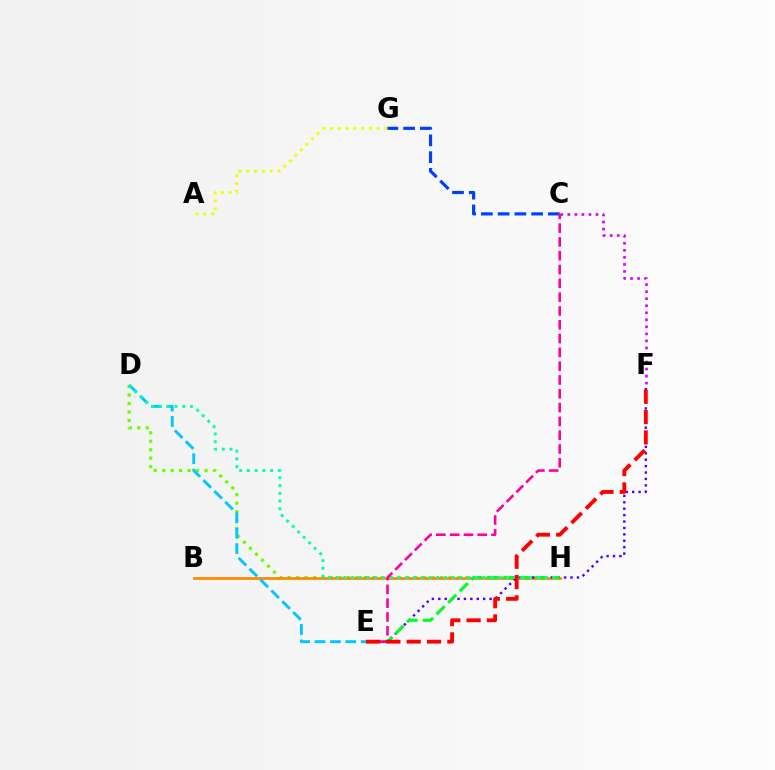{('D', 'H'): [{'color': '#66ff00', 'line_style': 'dotted', 'thickness': 2.3}, {'color': '#00ffaf', 'line_style': 'dotted', 'thickness': 2.1}], ('B', 'H'): [{'color': '#ff8800', 'line_style': 'solid', 'thickness': 1.97}], ('E', 'F'): [{'color': '#4f00ff', 'line_style': 'dotted', 'thickness': 1.74}, {'color': '#ff0000', 'line_style': 'dashed', 'thickness': 2.76}], ('A', 'G'): [{'color': '#eeff00', 'line_style': 'dotted', 'thickness': 2.12}], ('E', 'H'): [{'color': '#00ff27', 'line_style': 'dashed', 'thickness': 2.22}], ('C', 'G'): [{'color': '#003fff', 'line_style': 'dashed', 'thickness': 2.28}], ('D', 'E'): [{'color': '#00c7ff', 'line_style': 'dashed', 'thickness': 2.09}], ('C', 'F'): [{'color': '#d600ff', 'line_style': 'dotted', 'thickness': 1.91}], ('C', 'E'): [{'color': '#ff00a0', 'line_style': 'dashed', 'thickness': 1.88}]}